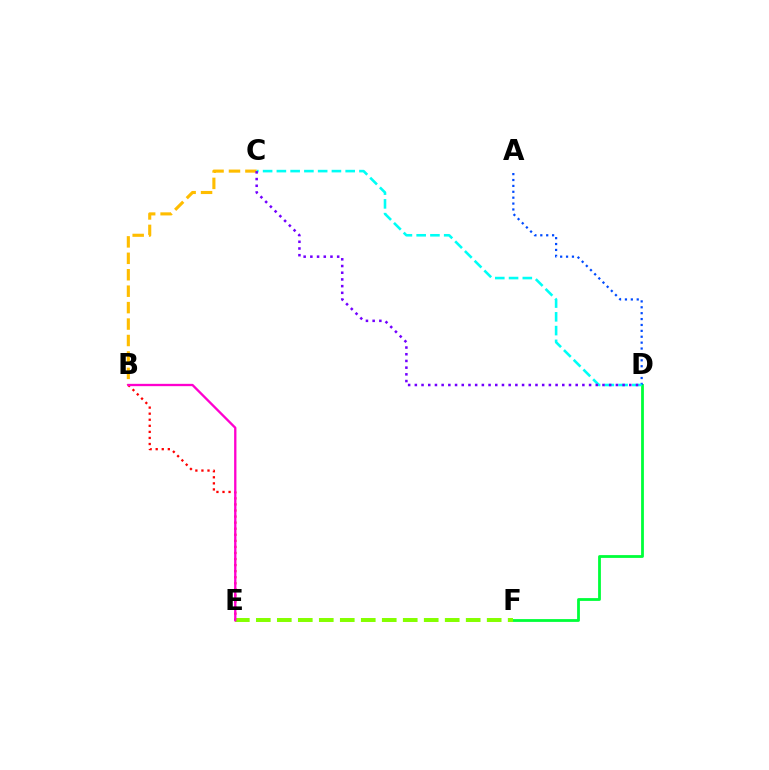{('D', 'F'): [{'color': '#00ff39', 'line_style': 'solid', 'thickness': 2.01}], ('A', 'D'): [{'color': '#004bff', 'line_style': 'dotted', 'thickness': 1.6}], ('B', 'E'): [{'color': '#ff0000', 'line_style': 'dotted', 'thickness': 1.65}, {'color': '#ff00cf', 'line_style': 'solid', 'thickness': 1.67}], ('B', 'C'): [{'color': '#ffbd00', 'line_style': 'dashed', 'thickness': 2.23}], ('C', 'D'): [{'color': '#00fff6', 'line_style': 'dashed', 'thickness': 1.87}, {'color': '#7200ff', 'line_style': 'dotted', 'thickness': 1.82}], ('E', 'F'): [{'color': '#84ff00', 'line_style': 'dashed', 'thickness': 2.85}]}